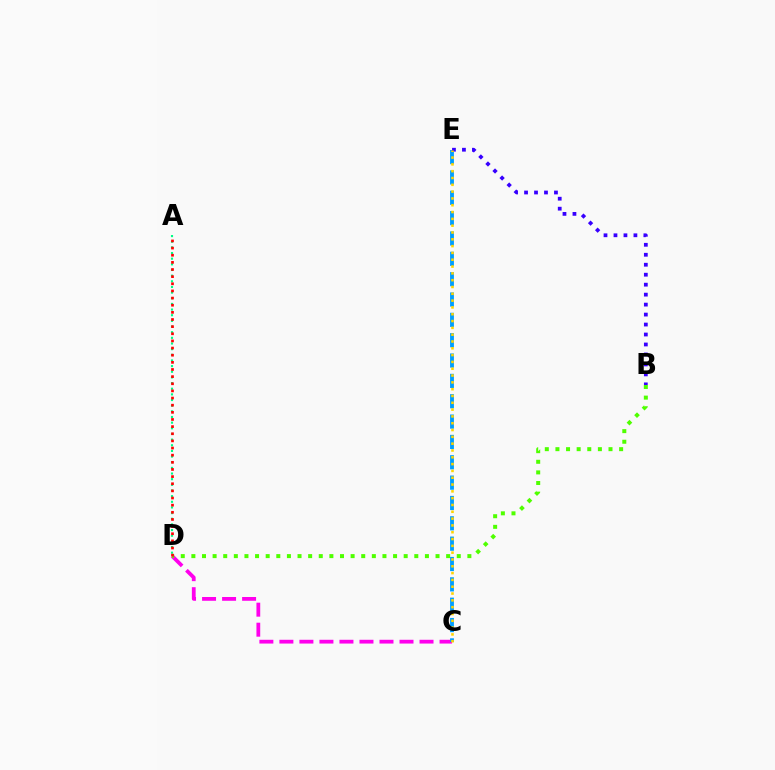{('C', 'D'): [{'color': '#ff00ed', 'line_style': 'dashed', 'thickness': 2.72}], ('C', 'E'): [{'color': '#009eff', 'line_style': 'dashed', 'thickness': 2.76}, {'color': '#ffd500', 'line_style': 'dotted', 'thickness': 1.85}], ('B', 'E'): [{'color': '#3700ff', 'line_style': 'dotted', 'thickness': 2.71}], ('A', 'D'): [{'color': '#00ff86', 'line_style': 'dotted', 'thickness': 1.54}, {'color': '#ff0000', 'line_style': 'dotted', 'thickness': 1.94}], ('B', 'D'): [{'color': '#4fff00', 'line_style': 'dotted', 'thickness': 2.88}]}